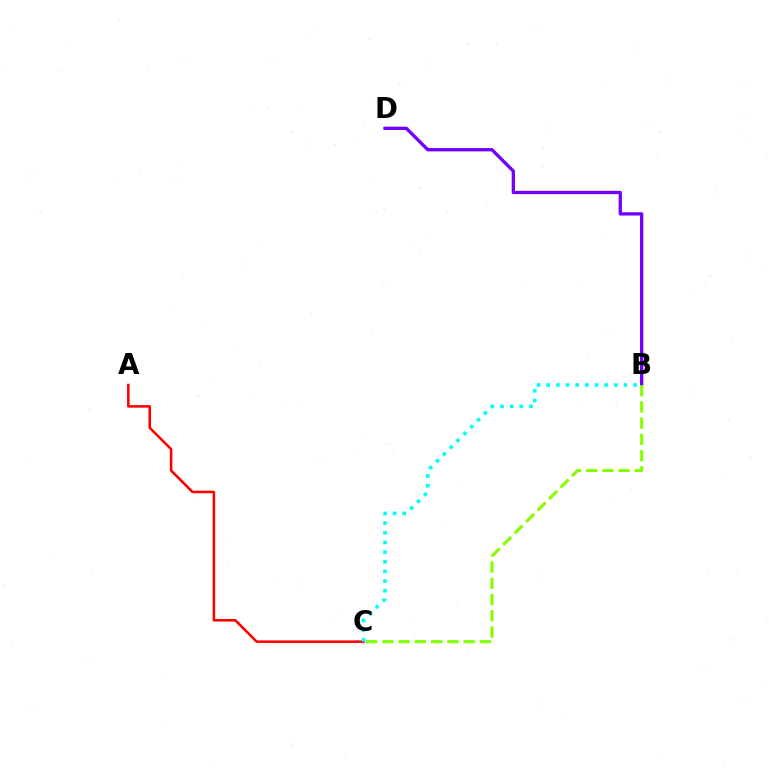{('B', 'D'): [{'color': '#7200ff', 'line_style': 'solid', 'thickness': 2.38}], ('A', 'C'): [{'color': '#ff0000', 'line_style': 'solid', 'thickness': 1.84}], ('B', 'C'): [{'color': '#84ff00', 'line_style': 'dashed', 'thickness': 2.21}, {'color': '#00fff6', 'line_style': 'dotted', 'thickness': 2.62}]}